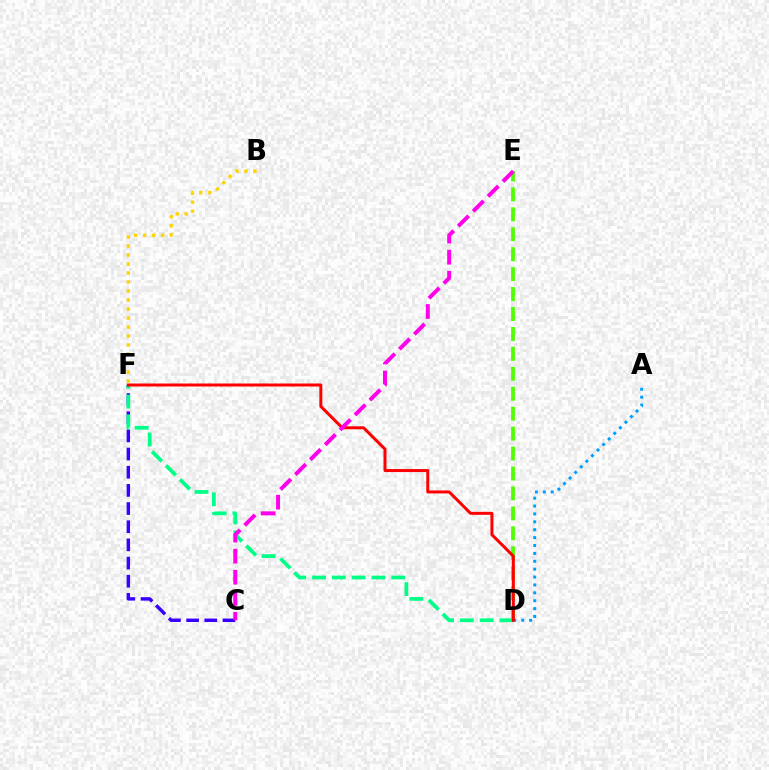{('D', 'E'): [{'color': '#4fff00', 'line_style': 'dashed', 'thickness': 2.71}], ('B', 'F'): [{'color': '#ffd500', 'line_style': 'dotted', 'thickness': 2.45}], ('C', 'F'): [{'color': '#3700ff', 'line_style': 'dashed', 'thickness': 2.47}], ('A', 'D'): [{'color': '#009eff', 'line_style': 'dotted', 'thickness': 2.14}], ('D', 'F'): [{'color': '#00ff86', 'line_style': 'dashed', 'thickness': 2.69}, {'color': '#ff0000', 'line_style': 'solid', 'thickness': 2.16}], ('C', 'E'): [{'color': '#ff00ed', 'line_style': 'dashed', 'thickness': 2.86}]}